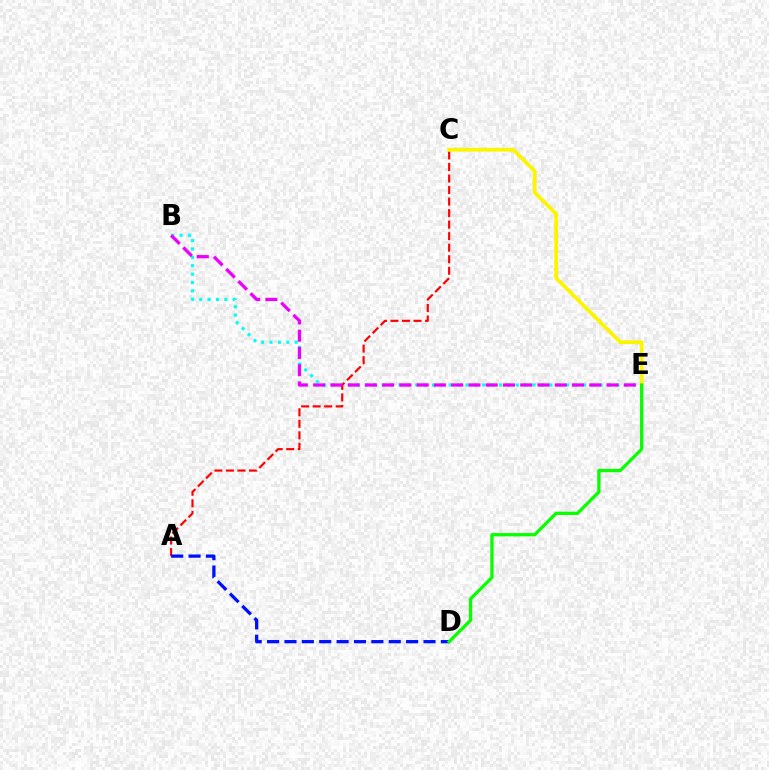{('B', 'E'): [{'color': '#00fff6', 'line_style': 'dotted', 'thickness': 2.28}, {'color': '#ee00ff', 'line_style': 'dashed', 'thickness': 2.34}], ('A', 'C'): [{'color': '#ff0000', 'line_style': 'dashed', 'thickness': 1.57}], ('A', 'D'): [{'color': '#0010ff', 'line_style': 'dashed', 'thickness': 2.36}], ('C', 'E'): [{'color': '#fcf500', 'line_style': 'solid', 'thickness': 2.69}], ('D', 'E'): [{'color': '#08ff00', 'line_style': 'solid', 'thickness': 2.37}]}